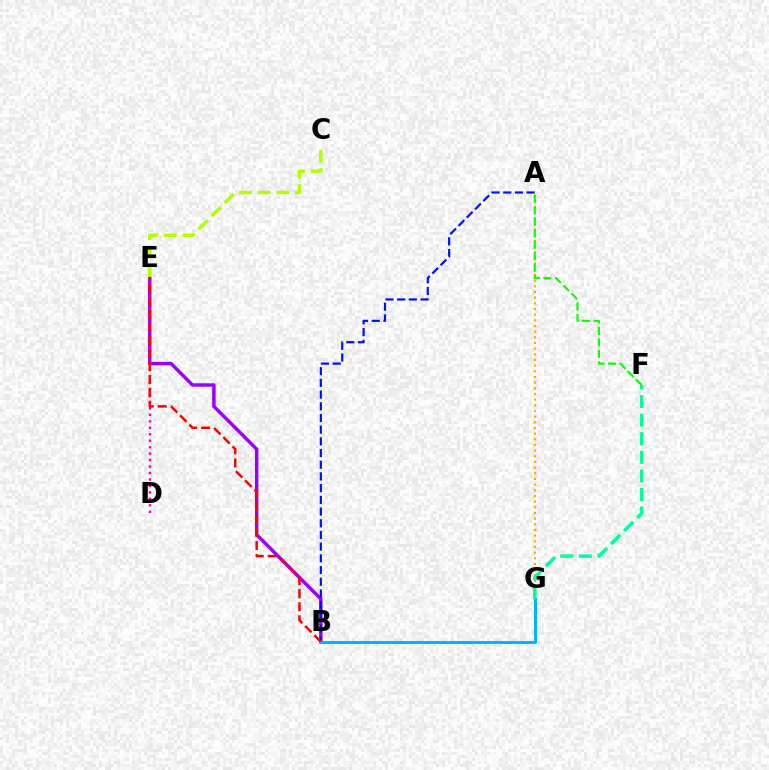{('B', 'E'): [{'color': '#9b00ff', 'line_style': 'solid', 'thickness': 2.49}, {'color': '#ff0000', 'line_style': 'dashed', 'thickness': 1.78}], ('A', 'B'): [{'color': '#0010ff', 'line_style': 'dashed', 'thickness': 1.59}], ('B', 'G'): [{'color': '#00b5ff', 'line_style': 'solid', 'thickness': 2.14}], ('A', 'G'): [{'color': '#ffa500', 'line_style': 'dotted', 'thickness': 1.54}], ('F', 'G'): [{'color': '#00ff9d', 'line_style': 'dashed', 'thickness': 2.52}], ('A', 'F'): [{'color': '#08ff00', 'line_style': 'dashed', 'thickness': 1.56}], ('D', 'E'): [{'color': '#ff00bd', 'line_style': 'dotted', 'thickness': 1.76}], ('C', 'E'): [{'color': '#b3ff00', 'line_style': 'dashed', 'thickness': 2.53}]}